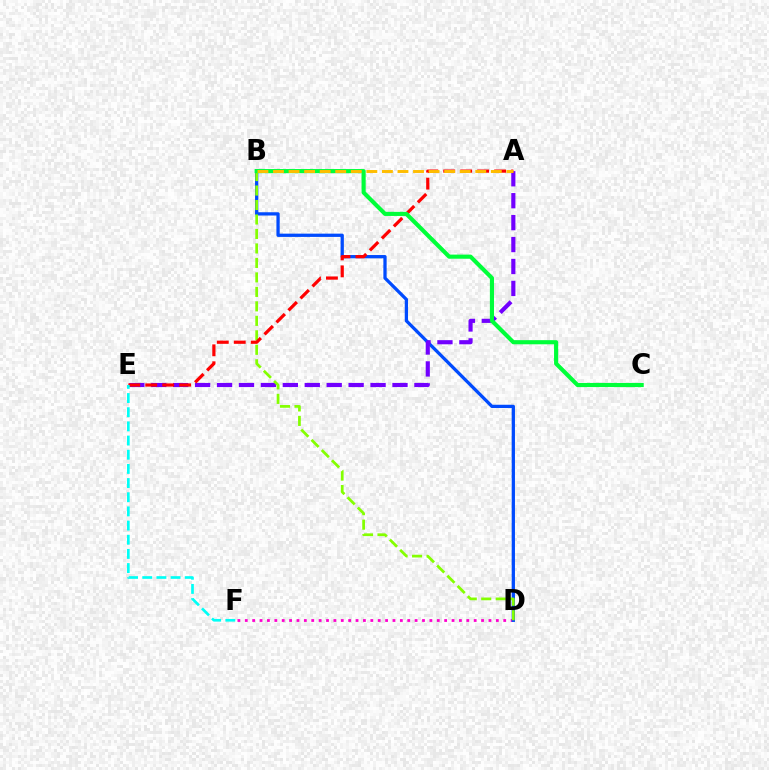{('D', 'F'): [{'color': '#ff00cf', 'line_style': 'dotted', 'thickness': 2.01}], ('B', 'D'): [{'color': '#004bff', 'line_style': 'solid', 'thickness': 2.35}, {'color': '#84ff00', 'line_style': 'dashed', 'thickness': 1.97}], ('A', 'E'): [{'color': '#7200ff', 'line_style': 'dashed', 'thickness': 2.98}, {'color': '#ff0000', 'line_style': 'dashed', 'thickness': 2.3}], ('B', 'C'): [{'color': '#00ff39', 'line_style': 'solid', 'thickness': 2.97}], ('A', 'B'): [{'color': '#ffbd00', 'line_style': 'dashed', 'thickness': 2.11}], ('E', 'F'): [{'color': '#00fff6', 'line_style': 'dashed', 'thickness': 1.92}]}